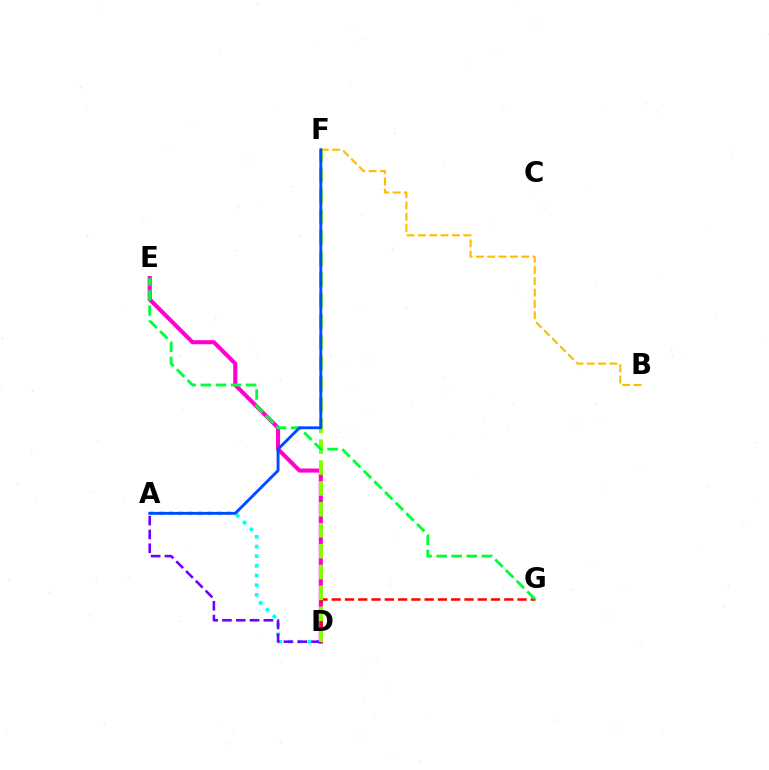{('A', 'D'): [{'color': '#00fff6', 'line_style': 'dotted', 'thickness': 2.63}, {'color': '#7200ff', 'line_style': 'dashed', 'thickness': 1.88}], ('B', 'F'): [{'color': '#ffbd00', 'line_style': 'dashed', 'thickness': 1.54}], ('D', 'E'): [{'color': '#ff00cf', 'line_style': 'solid', 'thickness': 2.94}], ('D', 'G'): [{'color': '#ff0000', 'line_style': 'dashed', 'thickness': 1.8}], ('D', 'F'): [{'color': '#84ff00', 'line_style': 'dashed', 'thickness': 2.84}], ('E', 'G'): [{'color': '#00ff39', 'line_style': 'dashed', 'thickness': 2.05}], ('A', 'F'): [{'color': '#004bff', 'line_style': 'solid', 'thickness': 2.07}]}